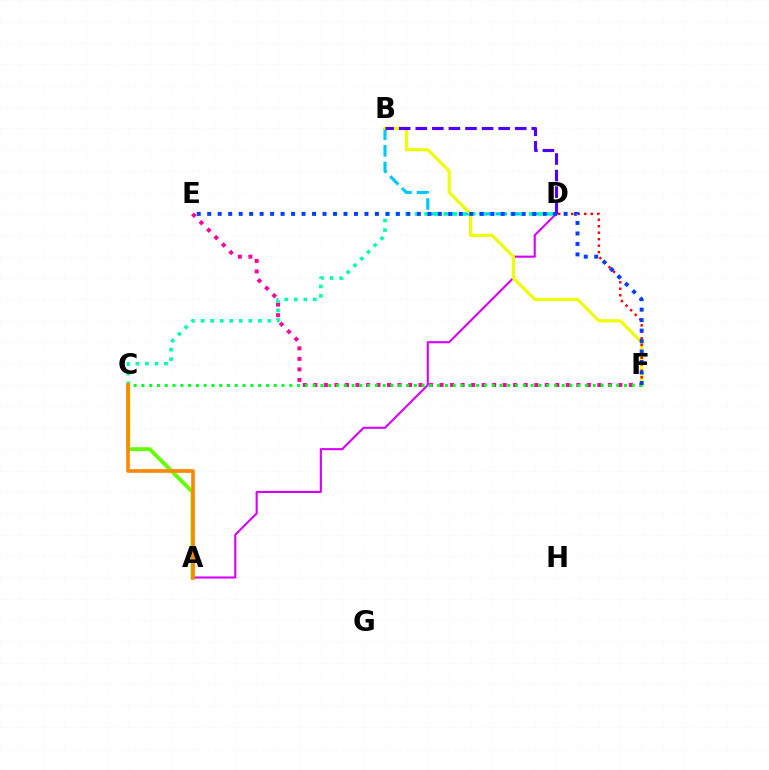{('A', 'D'): [{'color': '#d600ff', 'line_style': 'solid', 'thickness': 1.52}], ('B', 'D'): [{'color': '#00c7ff', 'line_style': 'dashed', 'thickness': 2.27}, {'color': '#4f00ff', 'line_style': 'dashed', 'thickness': 2.25}], ('E', 'F'): [{'color': '#ff00a0', 'line_style': 'dotted', 'thickness': 2.86}, {'color': '#003fff', 'line_style': 'dotted', 'thickness': 2.85}], ('B', 'F'): [{'color': '#eeff00', 'line_style': 'solid', 'thickness': 2.24}], ('C', 'D'): [{'color': '#00ffaf', 'line_style': 'dotted', 'thickness': 2.59}], ('D', 'F'): [{'color': '#ff0000', 'line_style': 'dotted', 'thickness': 1.76}], ('A', 'C'): [{'color': '#66ff00', 'line_style': 'solid', 'thickness': 2.81}, {'color': '#ff8800', 'line_style': 'solid', 'thickness': 2.62}], ('C', 'F'): [{'color': '#00ff27', 'line_style': 'dotted', 'thickness': 2.11}]}